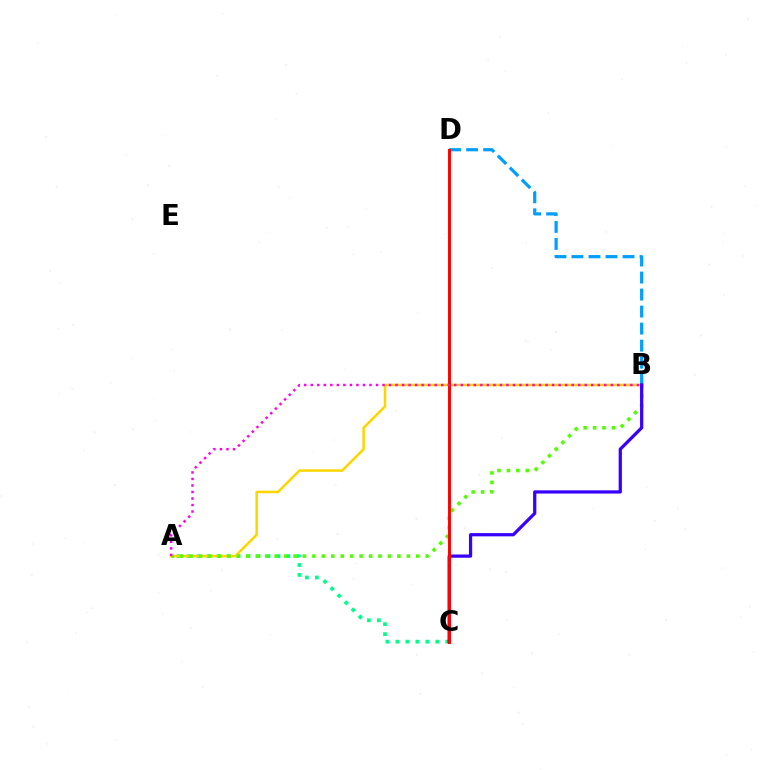{('A', 'C'): [{'color': '#00ff86', 'line_style': 'dotted', 'thickness': 2.71}], ('A', 'B'): [{'color': '#ffd500', 'line_style': 'solid', 'thickness': 1.82}, {'color': '#4fff00', 'line_style': 'dotted', 'thickness': 2.57}, {'color': '#ff00ed', 'line_style': 'dotted', 'thickness': 1.77}], ('B', 'D'): [{'color': '#009eff', 'line_style': 'dashed', 'thickness': 2.31}], ('B', 'C'): [{'color': '#3700ff', 'line_style': 'solid', 'thickness': 2.33}], ('C', 'D'): [{'color': '#ff0000', 'line_style': 'solid', 'thickness': 2.11}]}